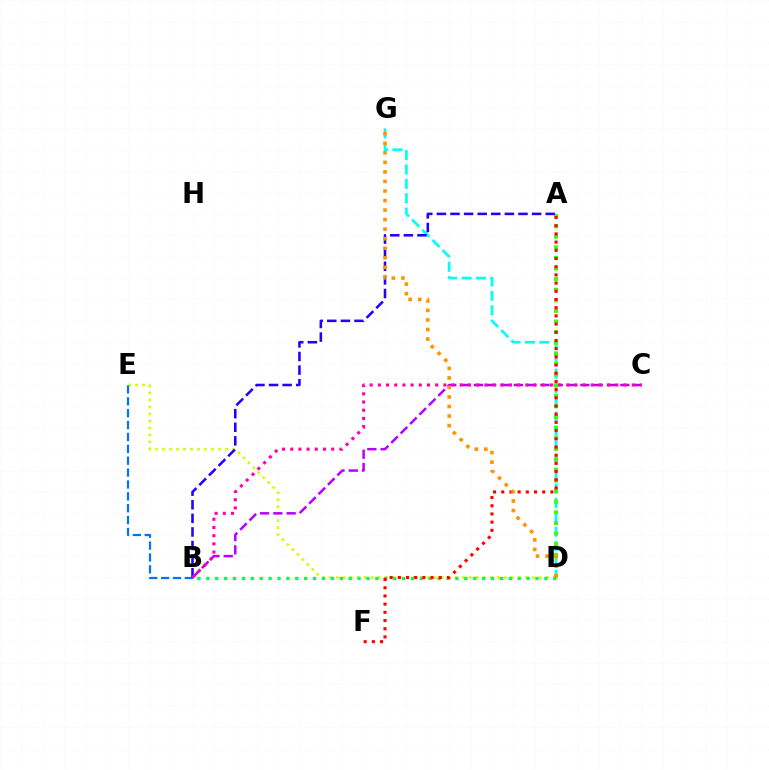{('D', 'G'): [{'color': '#00fff6', 'line_style': 'dashed', 'thickness': 1.95}, {'color': '#ff9400', 'line_style': 'dotted', 'thickness': 2.59}], ('D', 'E'): [{'color': '#d1ff00', 'line_style': 'dotted', 'thickness': 1.9}], ('B', 'E'): [{'color': '#0074ff', 'line_style': 'dashed', 'thickness': 1.61}], ('B', 'C'): [{'color': '#b900ff', 'line_style': 'dashed', 'thickness': 1.81}, {'color': '#ff00ac', 'line_style': 'dotted', 'thickness': 2.23}], ('A', 'D'): [{'color': '#3dff00', 'line_style': 'dotted', 'thickness': 2.88}], ('A', 'B'): [{'color': '#2500ff', 'line_style': 'dashed', 'thickness': 1.85}], ('B', 'D'): [{'color': '#00ff5c', 'line_style': 'dotted', 'thickness': 2.42}], ('A', 'F'): [{'color': '#ff0000', 'line_style': 'dotted', 'thickness': 2.23}]}